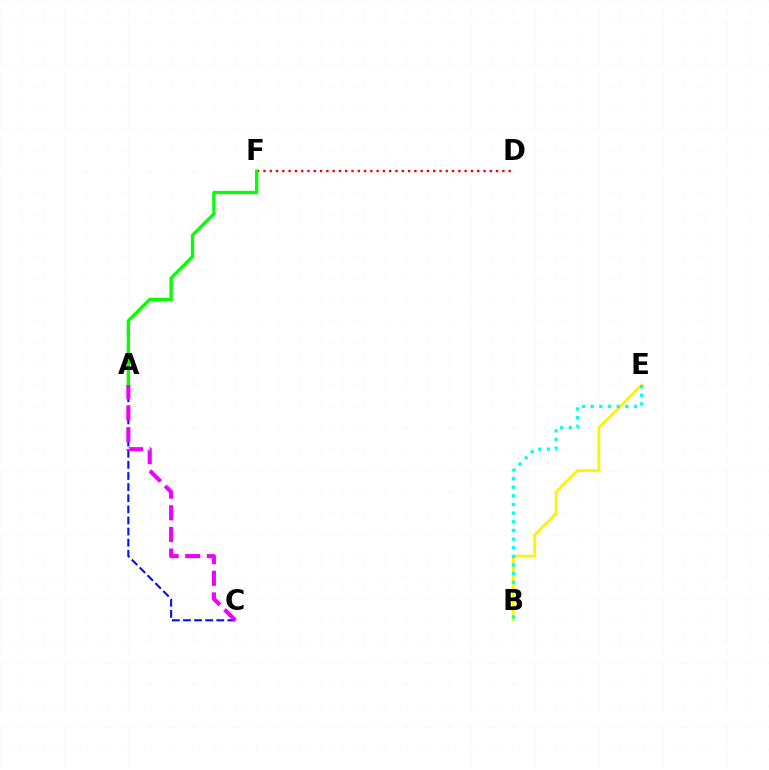{('D', 'F'): [{'color': '#ff0000', 'line_style': 'dotted', 'thickness': 1.71}], ('B', 'E'): [{'color': '#fcf500', 'line_style': 'solid', 'thickness': 1.97}, {'color': '#00fff6', 'line_style': 'dotted', 'thickness': 2.35}], ('A', 'F'): [{'color': '#08ff00', 'line_style': 'solid', 'thickness': 2.38}], ('A', 'C'): [{'color': '#0010ff', 'line_style': 'dashed', 'thickness': 1.51}, {'color': '#ee00ff', 'line_style': 'dashed', 'thickness': 2.94}]}